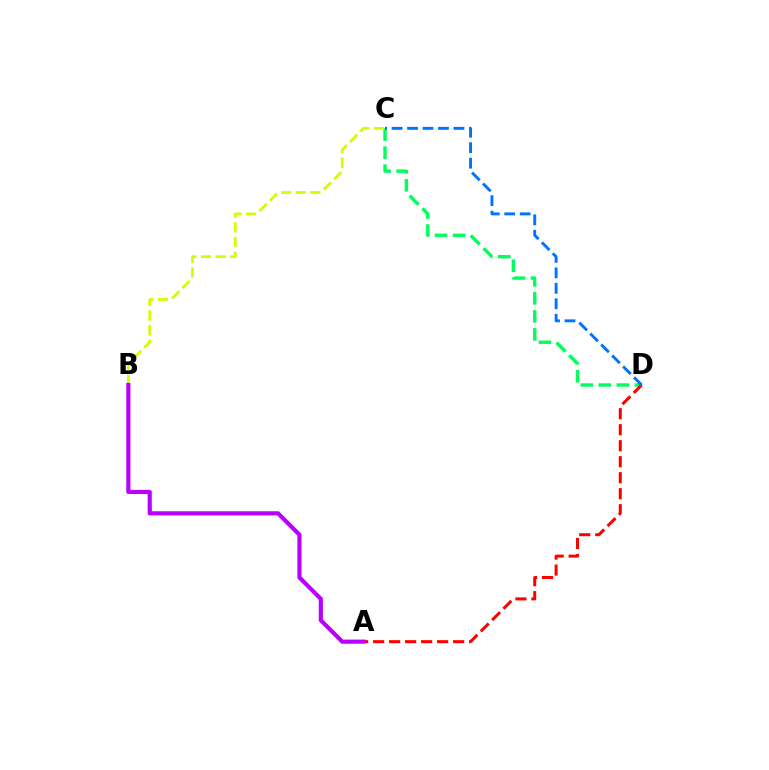{('C', 'D'): [{'color': '#00ff5c', 'line_style': 'dashed', 'thickness': 2.45}, {'color': '#0074ff', 'line_style': 'dashed', 'thickness': 2.1}], ('A', 'D'): [{'color': '#ff0000', 'line_style': 'dashed', 'thickness': 2.17}], ('B', 'C'): [{'color': '#d1ff00', 'line_style': 'dashed', 'thickness': 1.99}], ('A', 'B'): [{'color': '#b900ff', 'line_style': 'solid', 'thickness': 2.98}]}